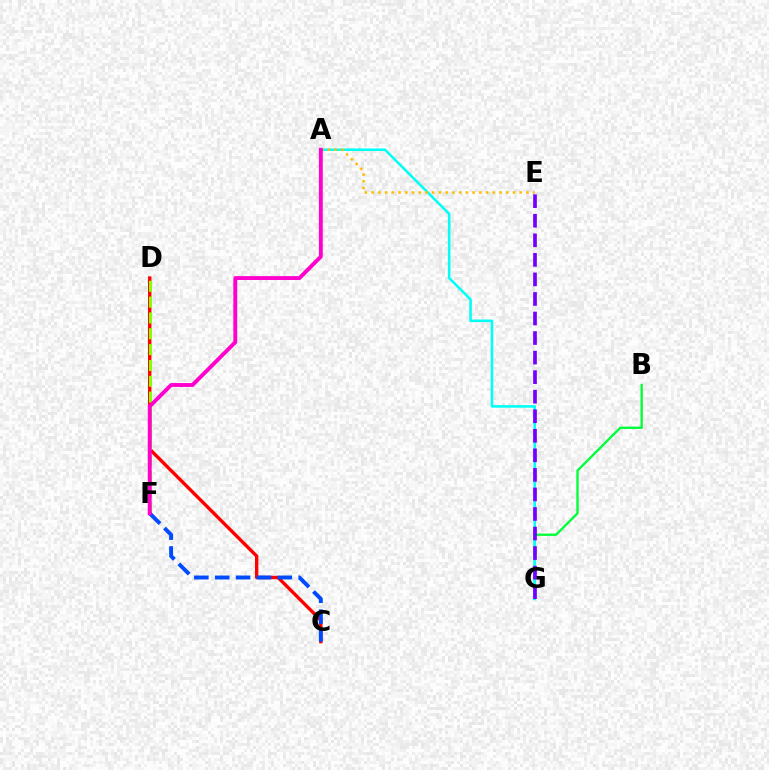{('C', 'D'): [{'color': '#ff0000', 'line_style': 'solid', 'thickness': 2.43}], ('D', 'F'): [{'color': '#84ff00', 'line_style': 'dashed', 'thickness': 2.15}], ('B', 'G'): [{'color': '#00ff39', 'line_style': 'solid', 'thickness': 1.69}], ('C', 'F'): [{'color': '#004bff', 'line_style': 'dashed', 'thickness': 2.83}], ('A', 'G'): [{'color': '#00fff6', 'line_style': 'solid', 'thickness': 1.84}], ('E', 'G'): [{'color': '#7200ff', 'line_style': 'dashed', 'thickness': 2.66}], ('A', 'E'): [{'color': '#ffbd00', 'line_style': 'dotted', 'thickness': 1.83}], ('A', 'F'): [{'color': '#ff00cf', 'line_style': 'solid', 'thickness': 2.8}]}